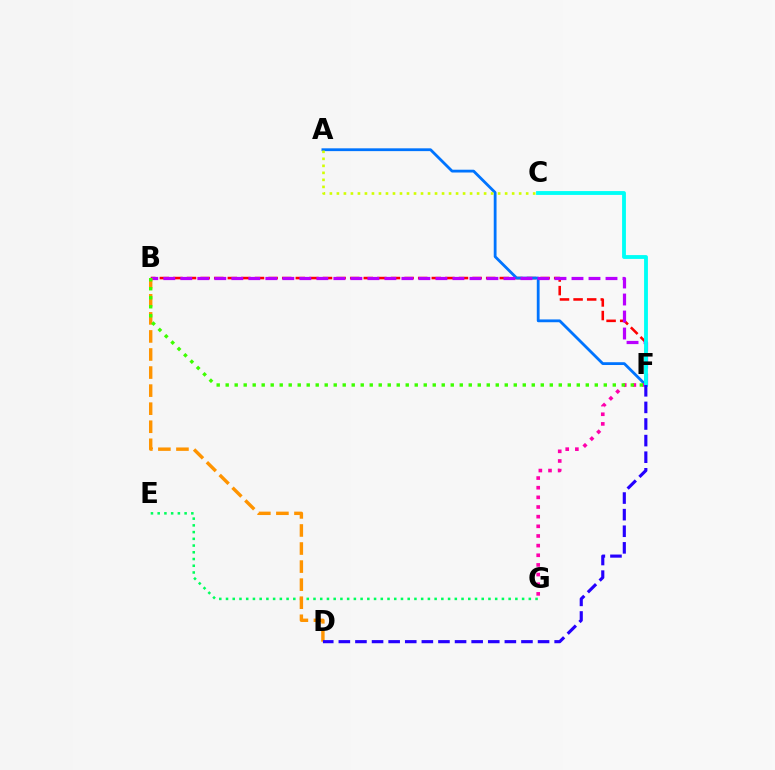{('B', 'F'): [{'color': '#ff0000', 'line_style': 'dashed', 'thickness': 1.85}, {'color': '#b900ff', 'line_style': 'dashed', 'thickness': 2.31}, {'color': '#3dff00', 'line_style': 'dotted', 'thickness': 2.45}], ('A', 'F'): [{'color': '#0074ff', 'line_style': 'solid', 'thickness': 2.02}], ('A', 'C'): [{'color': '#d1ff00', 'line_style': 'dotted', 'thickness': 1.9}], ('E', 'G'): [{'color': '#00ff5c', 'line_style': 'dotted', 'thickness': 1.83}], ('F', 'G'): [{'color': '#ff00ac', 'line_style': 'dotted', 'thickness': 2.62}], ('C', 'F'): [{'color': '#00fff6', 'line_style': 'solid', 'thickness': 2.76}], ('B', 'D'): [{'color': '#ff9400', 'line_style': 'dashed', 'thickness': 2.45}], ('D', 'F'): [{'color': '#2500ff', 'line_style': 'dashed', 'thickness': 2.26}]}